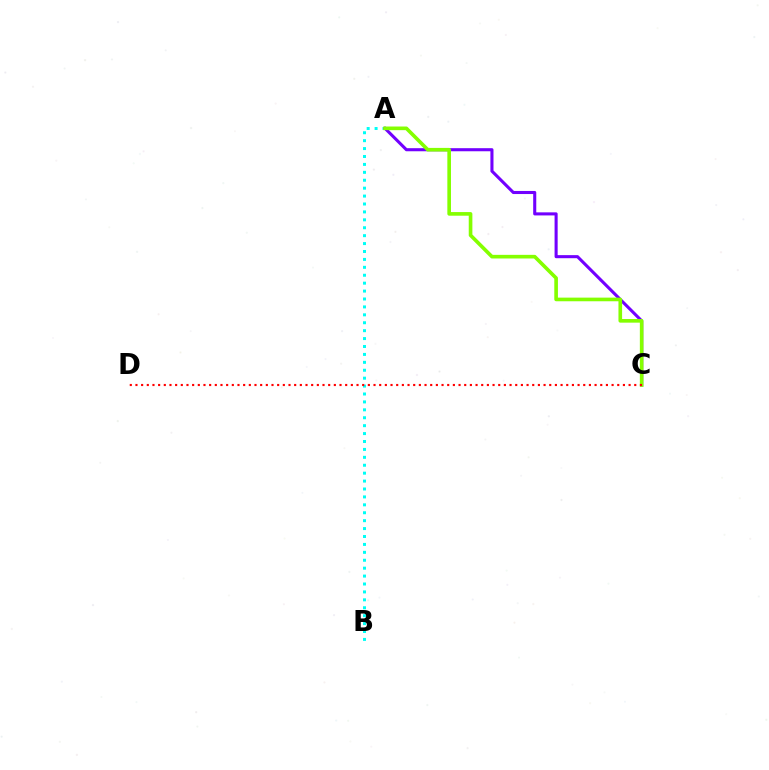{('A', 'B'): [{'color': '#00fff6', 'line_style': 'dotted', 'thickness': 2.15}], ('A', 'C'): [{'color': '#7200ff', 'line_style': 'solid', 'thickness': 2.22}, {'color': '#84ff00', 'line_style': 'solid', 'thickness': 2.62}], ('C', 'D'): [{'color': '#ff0000', 'line_style': 'dotted', 'thickness': 1.54}]}